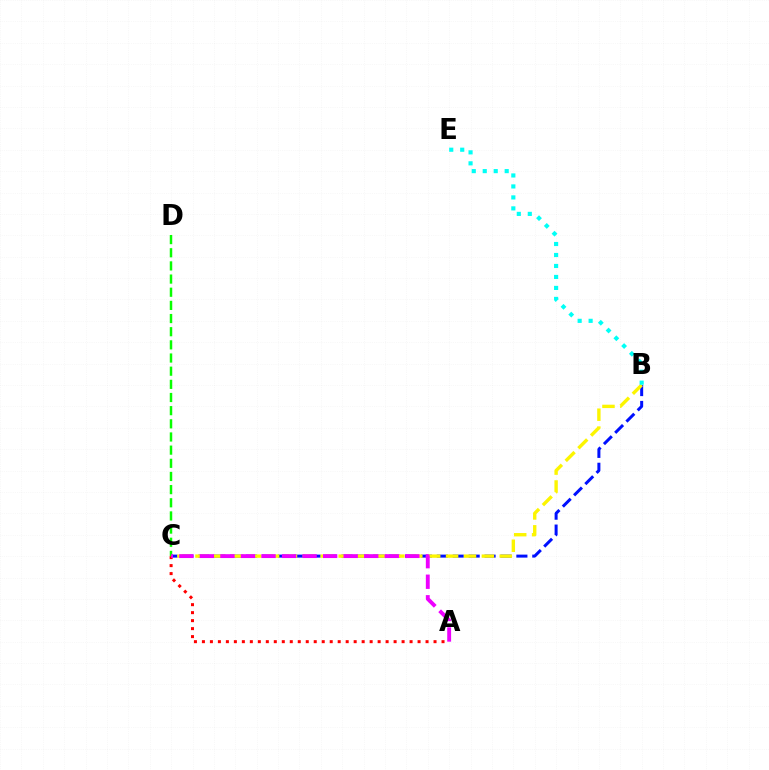{('B', 'C'): [{'color': '#0010ff', 'line_style': 'dashed', 'thickness': 2.16}, {'color': '#fcf500', 'line_style': 'dashed', 'thickness': 2.43}], ('B', 'E'): [{'color': '#00fff6', 'line_style': 'dotted', 'thickness': 2.98}], ('A', 'C'): [{'color': '#ff0000', 'line_style': 'dotted', 'thickness': 2.17}, {'color': '#ee00ff', 'line_style': 'dashed', 'thickness': 2.79}], ('C', 'D'): [{'color': '#08ff00', 'line_style': 'dashed', 'thickness': 1.79}]}